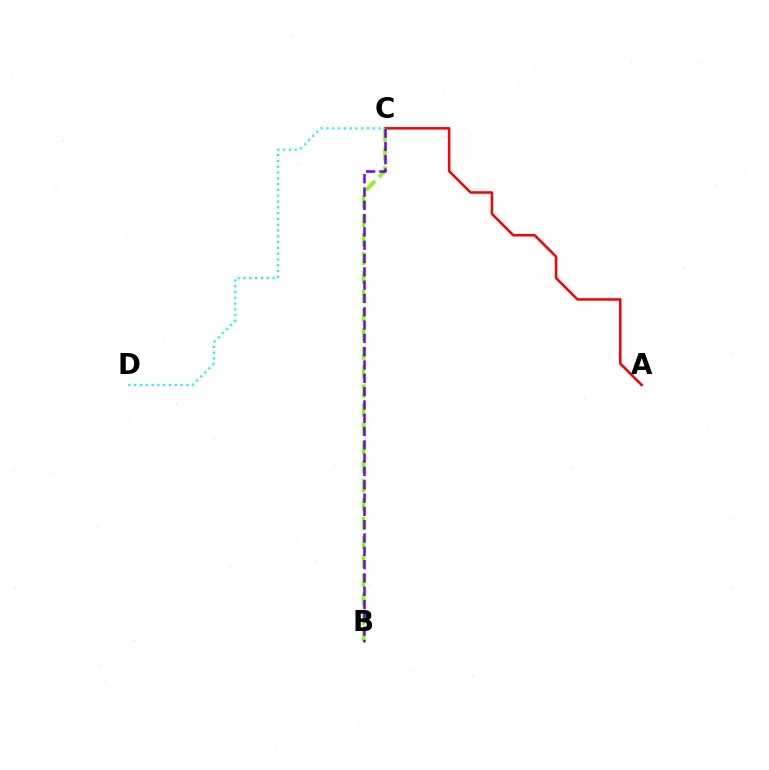{('A', 'C'): [{'color': '#ff0000', 'line_style': 'solid', 'thickness': 1.83}], ('B', 'C'): [{'color': '#84ff00', 'line_style': 'dashed', 'thickness': 2.57}, {'color': '#7200ff', 'line_style': 'dashed', 'thickness': 1.81}], ('C', 'D'): [{'color': '#00fff6', 'line_style': 'dotted', 'thickness': 1.57}]}